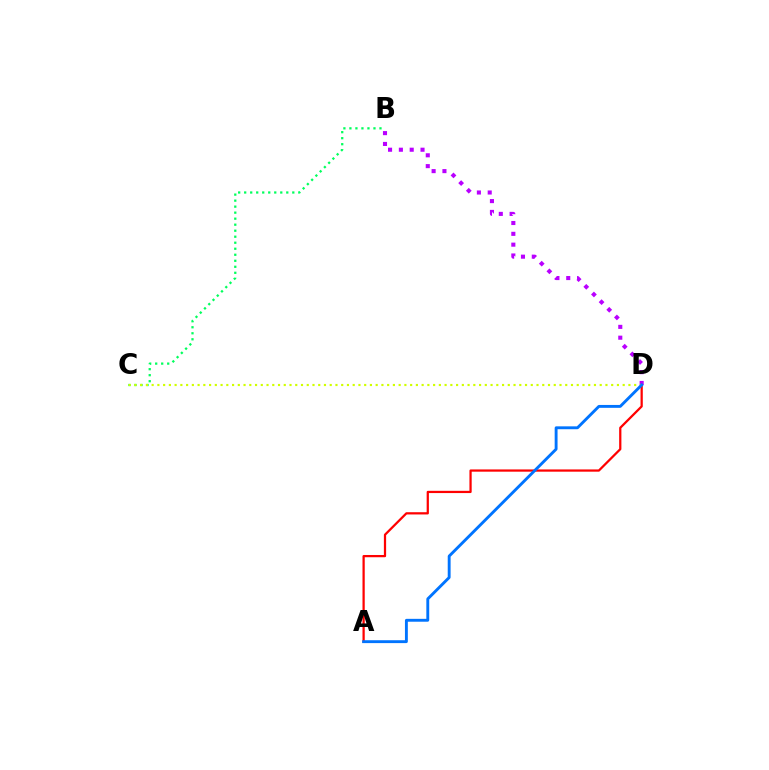{('B', 'D'): [{'color': '#b900ff', 'line_style': 'dotted', 'thickness': 2.94}], ('A', 'D'): [{'color': '#ff0000', 'line_style': 'solid', 'thickness': 1.62}, {'color': '#0074ff', 'line_style': 'solid', 'thickness': 2.07}], ('B', 'C'): [{'color': '#00ff5c', 'line_style': 'dotted', 'thickness': 1.63}], ('C', 'D'): [{'color': '#d1ff00', 'line_style': 'dotted', 'thickness': 1.56}]}